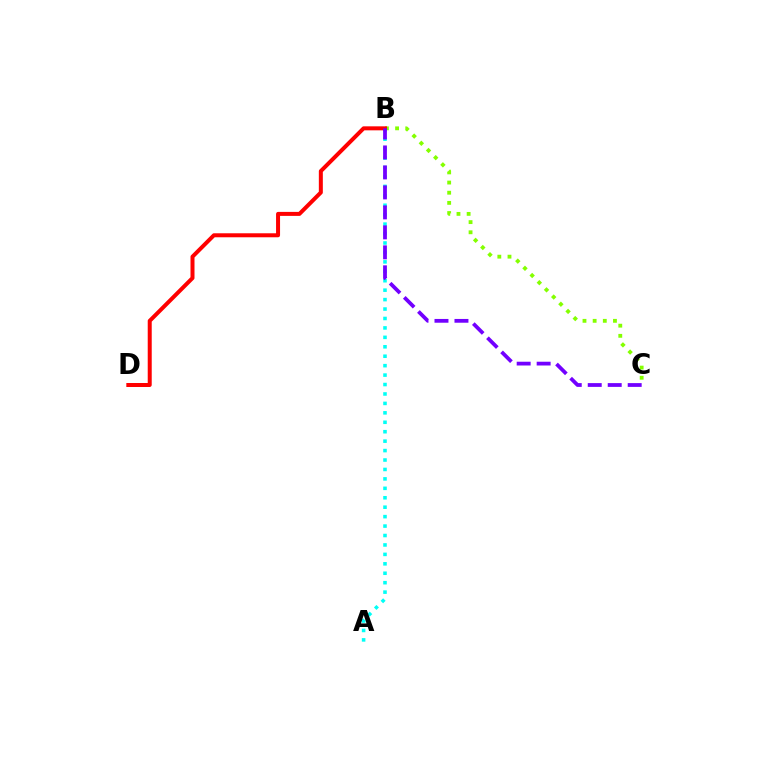{('B', 'C'): [{'color': '#84ff00', 'line_style': 'dotted', 'thickness': 2.76}, {'color': '#7200ff', 'line_style': 'dashed', 'thickness': 2.71}], ('A', 'B'): [{'color': '#00fff6', 'line_style': 'dotted', 'thickness': 2.56}], ('B', 'D'): [{'color': '#ff0000', 'line_style': 'solid', 'thickness': 2.88}]}